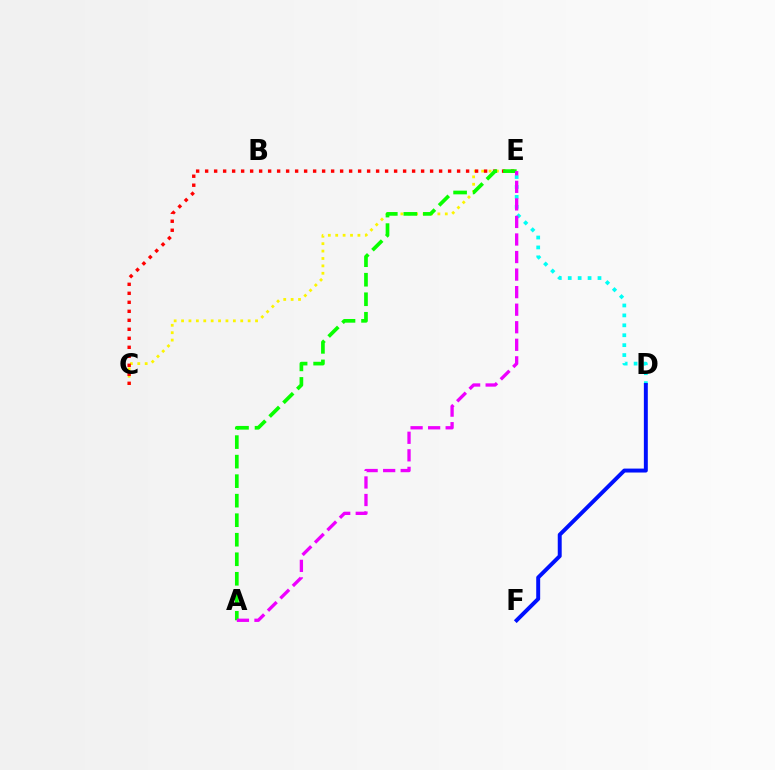{('C', 'E'): [{'color': '#fcf500', 'line_style': 'dotted', 'thickness': 2.01}, {'color': '#ff0000', 'line_style': 'dotted', 'thickness': 2.44}], ('D', 'E'): [{'color': '#00fff6', 'line_style': 'dotted', 'thickness': 2.69}], ('D', 'F'): [{'color': '#0010ff', 'line_style': 'solid', 'thickness': 2.84}], ('A', 'E'): [{'color': '#08ff00', 'line_style': 'dashed', 'thickness': 2.65}, {'color': '#ee00ff', 'line_style': 'dashed', 'thickness': 2.38}]}